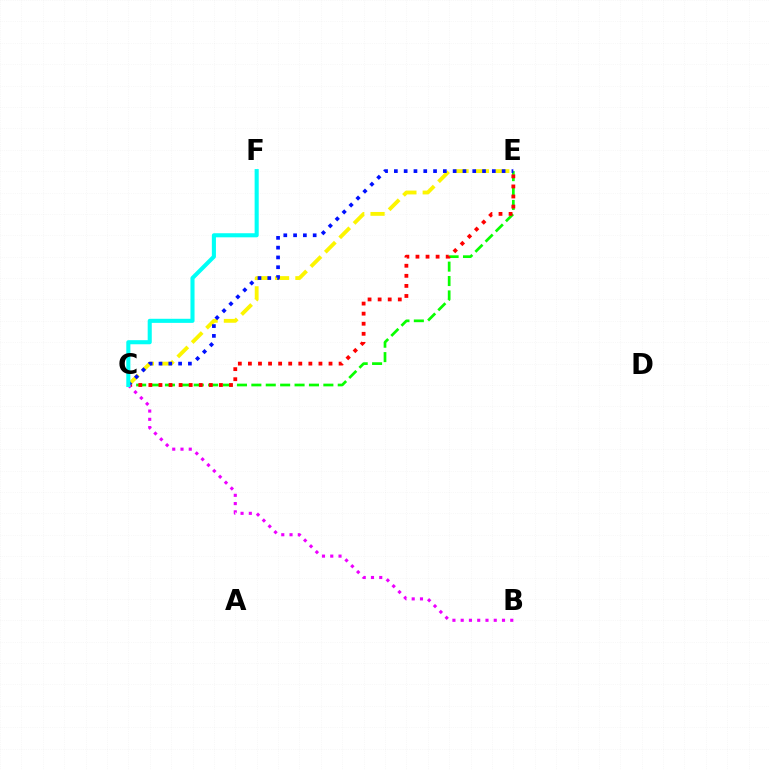{('C', 'E'): [{'color': '#08ff00', 'line_style': 'dashed', 'thickness': 1.96}, {'color': '#ff0000', 'line_style': 'dotted', 'thickness': 2.74}, {'color': '#fcf500', 'line_style': 'dashed', 'thickness': 2.76}, {'color': '#0010ff', 'line_style': 'dotted', 'thickness': 2.66}], ('B', 'C'): [{'color': '#ee00ff', 'line_style': 'dotted', 'thickness': 2.25}], ('C', 'F'): [{'color': '#00fff6', 'line_style': 'solid', 'thickness': 2.94}]}